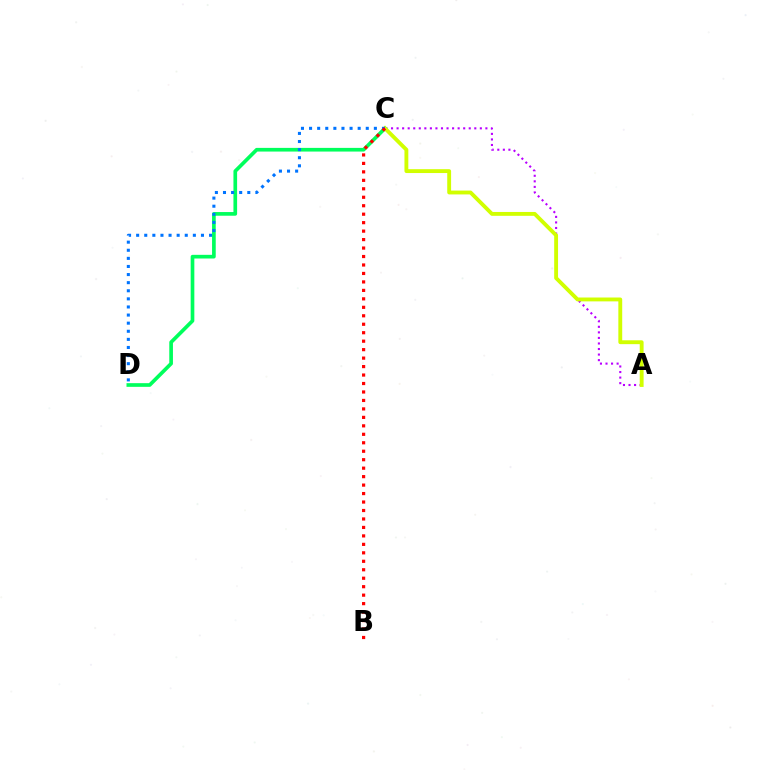{('A', 'C'): [{'color': '#b900ff', 'line_style': 'dotted', 'thickness': 1.51}, {'color': '#d1ff00', 'line_style': 'solid', 'thickness': 2.78}], ('C', 'D'): [{'color': '#00ff5c', 'line_style': 'solid', 'thickness': 2.64}, {'color': '#0074ff', 'line_style': 'dotted', 'thickness': 2.2}], ('B', 'C'): [{'color': '#ff0000', 'line_style': 'dotted', 'thickness': 2.3}]}